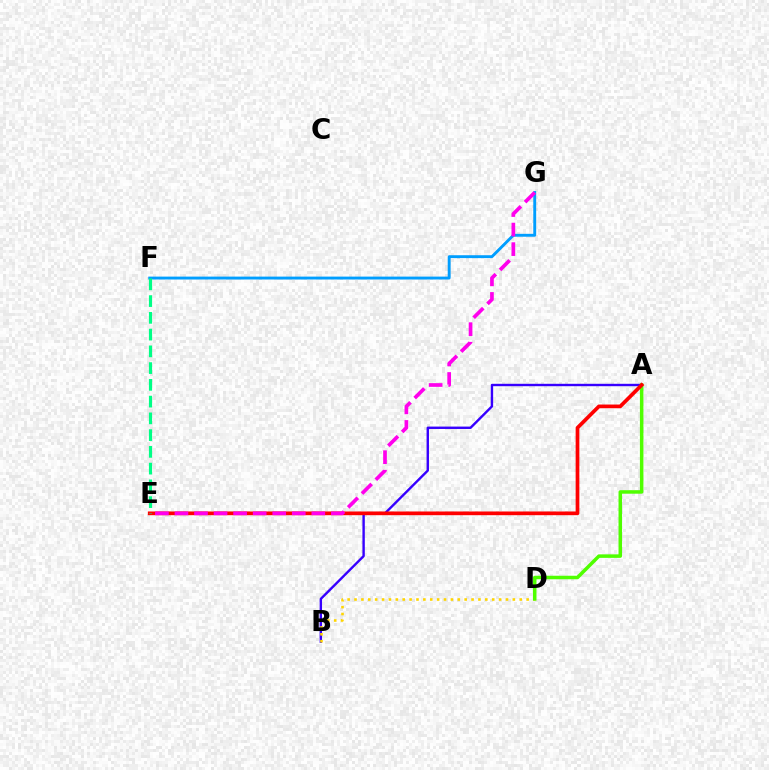{('A', 'B'): [{'color': '#3700ff', 'line_style': 'solid', 'thickness': 1.72}], ('B', 'D'): [{'color': '#ffd500', 'line_style': 'dotted', 'thickness': 1.87}], ('A', 'D'): [{'color': '#4fff00', 'line_style': 'solid', 'thickness': 2.53}], ('F', 'G'): [{'color': '#009eff', 'line_style': 'solid', 'thickness': 2.08}], ('A', 'E'): [{'color': '#ff0000', 'line_style': 'solid', 'thickness': 2.67}], ('E', 'F'): [{'color': '#00ff86', 'line_style': 'dashed', 'thickness': 2.28}], ('E', 'G'): [{'color': '#ff00ed', 'line_style': 'dashed', 'thickness': 2.66}]}